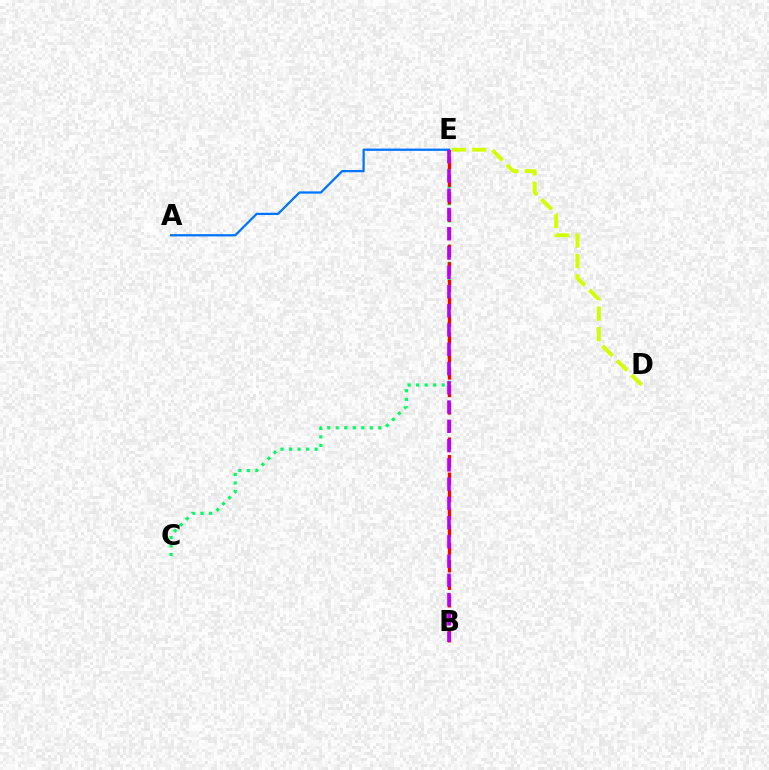{('D', 'E'): [{'color': '#d1ff00', 'line_style': 'dashed', 'thickness': 2.78}], ('C', 'E'): [{'color': '#00ff5c', 'line_style': 'dotted', 'thickness': 2.31}], ('B', 'E'): [{'color': '#ff0000', 'line_style': 'dashed', 'thickness': 2.38}, {'color': '#b900ff', 'line_style': 'dashed', 'thickness': 2.62}], ('A', 'E'): [{'color': '#0074ff', 'line_style': 'solid', 'thickness': 1.63}]}